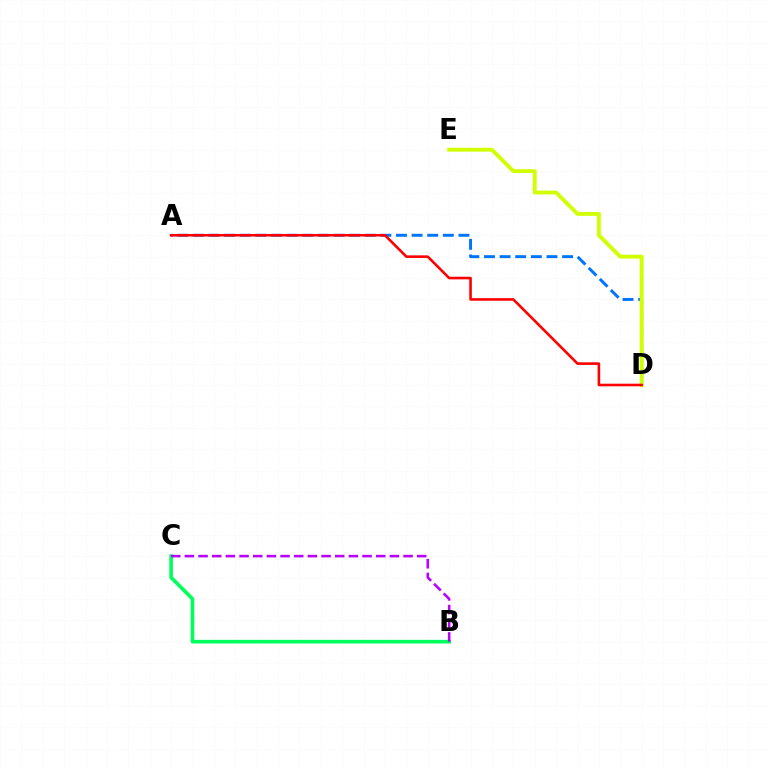{('A', 'D'): [{'color': '#0074ff', 'line_style': 'dashed', 'thickness': 2.12}, {'color': '#ff0000', 'line_style': 'solid', 'thickness': 1.87}], ('D', 'E'): [{'color': '#d1ff00', 'line_style': 'solid', 'thickness': 2.78}], ('B', 'C'): [{'color': '#00ff5c', 'line_style': 'solid', 'thickness': 2.62}, {'color': '#b900ff', 'line_style': 'dashed', 'thickness': 1.86}]}